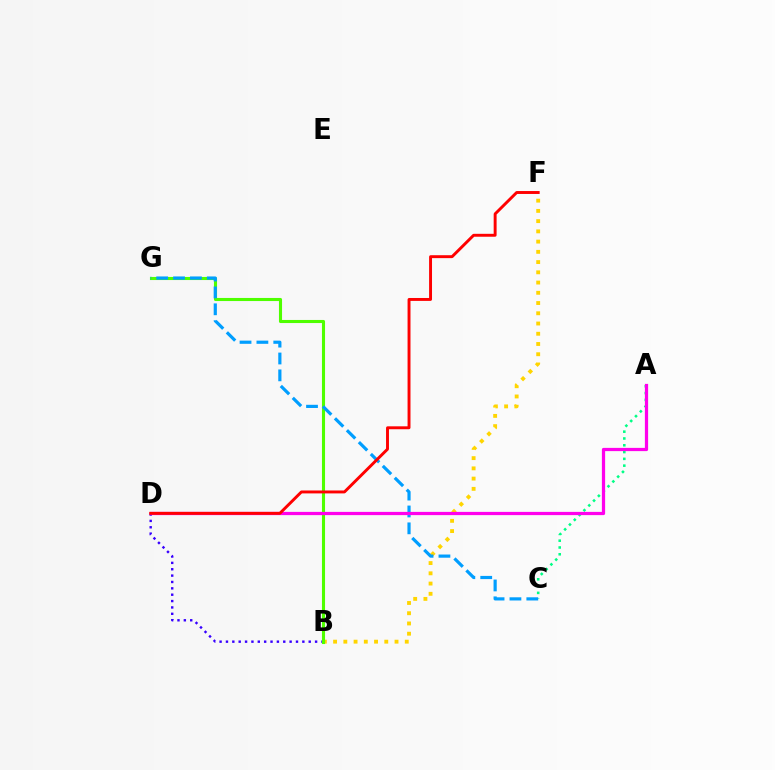{('B', 'F'): [{'color': '#ffd500', 'line_style': 'dotted', 'thickness': 2.78}], ('B', 'D'): [{'color': '#3700ff', 'line_style': 'dotted', 'thickness': 1.73}], ('B', 'G'): [{'color': '#4fff00', 'line_style': 'solid', 'thickness': 2.22}], ('A', 'C'): [{'color': '#00ff86', 'line_style': 'dotted', 'thickness': 1.85}], ('C', 'G'): [{'color': '#009eff', 'line_style': 'dashed', 'thickness': 2.29}], ('A', 'D'): [{'color': '#ff00ed', 'line_style': 'solid', 'thickness': 2.33}], ('D', 'F'): [{'color': '#ff0000', 'line_style': 'solid', 'thickness': 2.1}]}